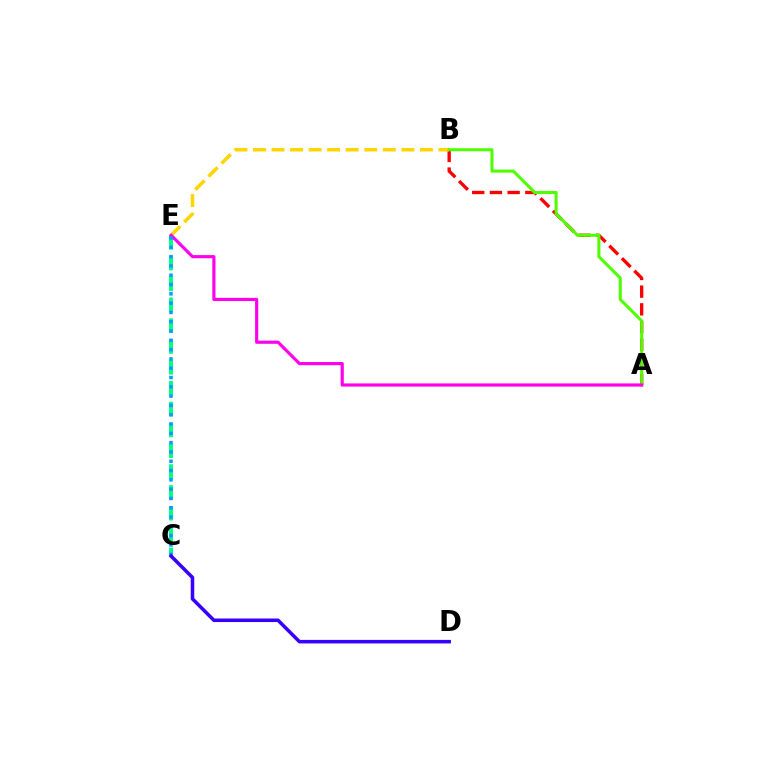{('A', 'B'): [{'color': '#ff0000', 'line_style': 'dashed', 'thickness': 2.41}, {'color': '#4fff00', 'line_style': 'solid', 'thickness': 2.19}], ('B', 'E'): [{'color': '#ffd500', 'line_style': 'dashed', 'thickness': 2.52}], ('C', 'E'): [{'color': '#00ff86', 'line_style': 'dashed', 'thickness': 2.83}, {'color': '#009eff', 'line_style': 'dotted', 'thickness': 2.53}], ('A', 'E'): [{'color': '#ff00ed', 'line_style': 'solid', 'thickness': 2.27}], ('C', 'D'): [{'color': '#3700ff', 'line_style': 'solid', 'thickness': 2.54}]}